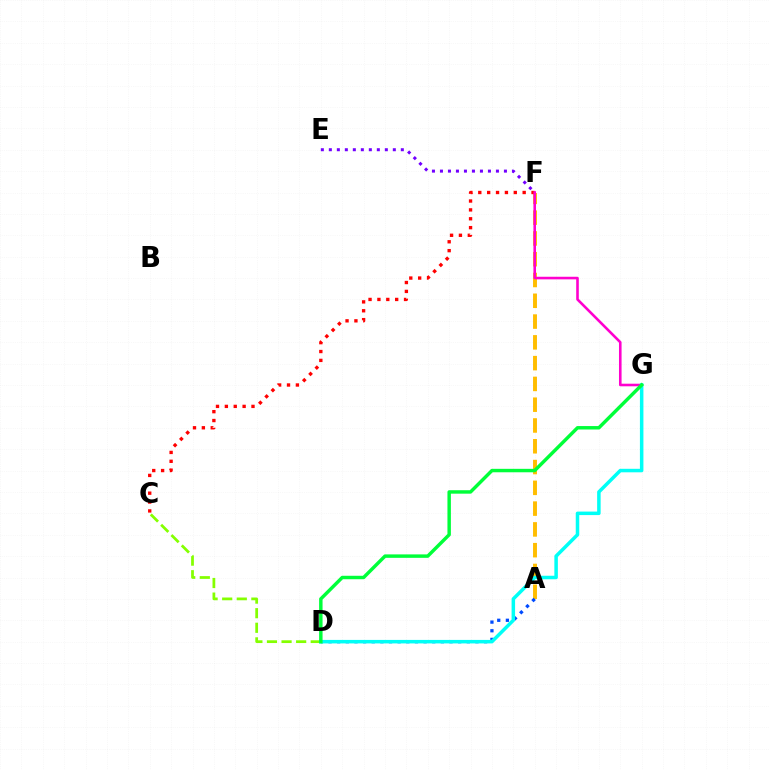{('E', 'F'): [{'color': '#7200ff', 'line_style': 'dotted', 'thickness': 2.17}], ('A', 'F'): [{'color': '#ffbd00', 'line_style': 'dashed', 'thickness': 2.82}], ('A', 'D'): [{'color': '#004bff', 'line_style': 'dotted', 'thickness': 2.35}], ('C', 'D'): [{'color': '#84ff00', 'line_style': 'dashed', 'thickness': 1.98}], ('C', 'F'): [{'color': '#ff0000', 'line_style': 'dotted', 'thickness': 2.41}], ('F', 'G'): [{'color': '#ff00cf', 'line_style': 'solid', 'thickness': 1.87}], ('D', 'G'): [{'color': '#00fff6', 'line_style': 'solid', 'thickness': 2.52}, {'color': '#00ff39', 'line_style': 'solid', 'thickness': 2.48}]}